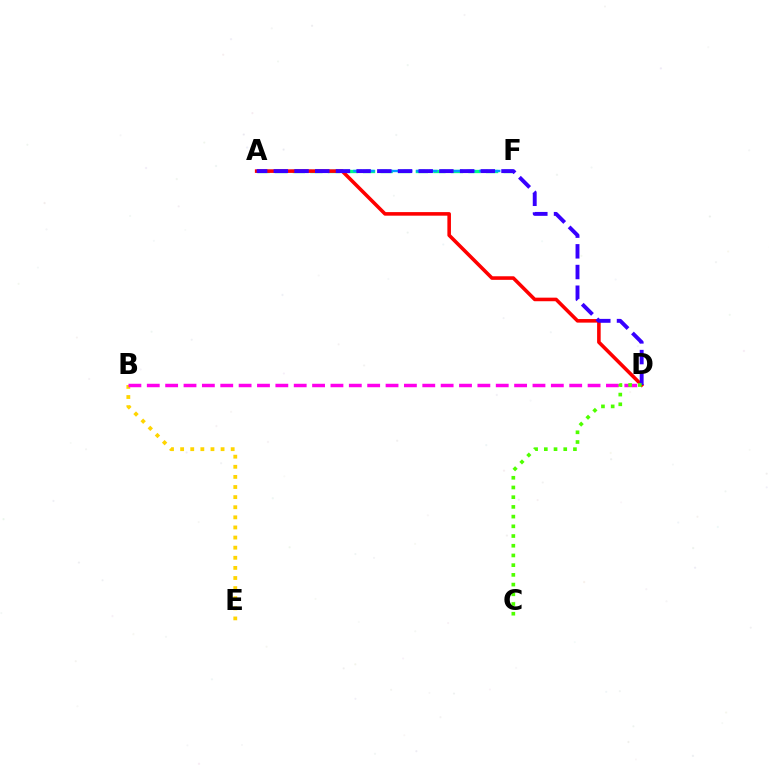{('A', 'F'): [{'color': '#00ff86', 'line_style': 'dashed', 'thickness': 2.39}, {'color': '#009eff', 'line_style': 'dashed', 'thickness': 1.71}], ('B', 'E'): [{'color': '#ffd500', 'line_style': 'dotted', 'thickness': 2.75}], ('A', 'D'): [{'color': '#ff0000', 'line_style': 'solid', 'thickness': 2.57}, {'color': '#3700ff', 'line_style': 'dashed', 'thickness': 2.81}], ('B', 'D'): [{'color': '#ff00ed', 'line_style': 'dashed', 'thickness': 2.5}], ('C', 'D'): [{'color': '#4fff00', 'line_style': 'dotted', 'thickness': 2.64}]}